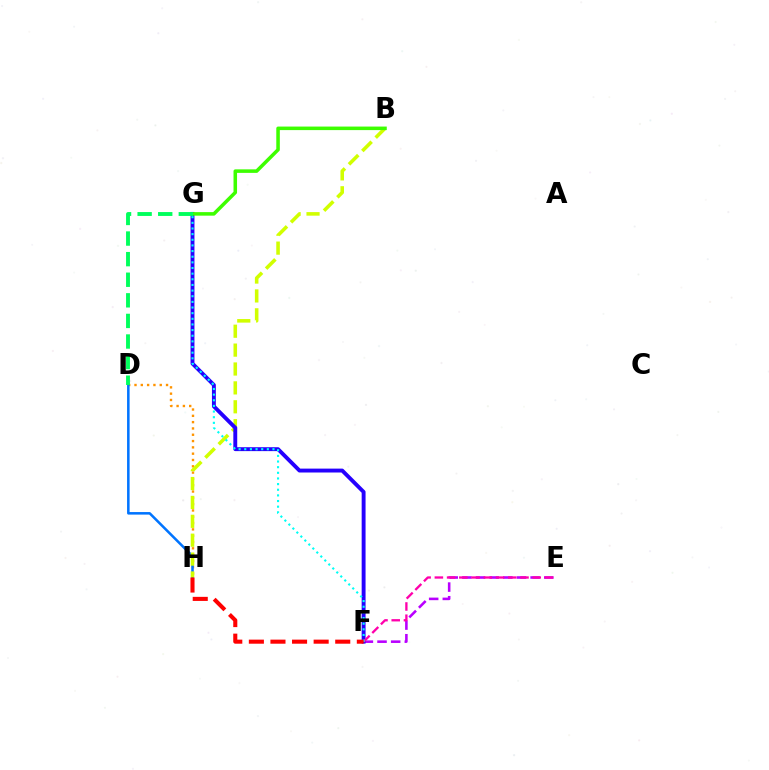{('E', 'F'): [{'color': '#b900ff', 'line_style': 'dashed', 'thickness': 1.85}, {'color': '#ff00ac', 'line_style': 'dashed', 'thickness': 1.66}], ('D', 'H'): [{'color': '#ff9400', 'line_style': 'dotted', 'thickness': 1.71}, {'color': '#0074ff', 'line_style': 'solid', 'thickness': 1.83}], ('B', 'H'): [{'color': '#d1ff00', 'line_style': 'dashed', 'thickness': 2.57}], ('F', 'G'): [{'color': '#2500ff', 'line_style': 'solid', 'thickness': 2.8}, {'color': '#00fff6', 'line_style': 'dotted', 'thickness': 1.53}], ('B', 'G'): [{'color': '#3dff00', 'line_style': 'solid', 'thickness': 2.54}], ('D', 'G'): [{'color': '#00ff5c', 'line_style': 'dashed', 'thickness': 2.8}], ('F', 'H'): [{'color': '#ff0000', 'line_style': 'dashed', 'thickness': 2.93}]}